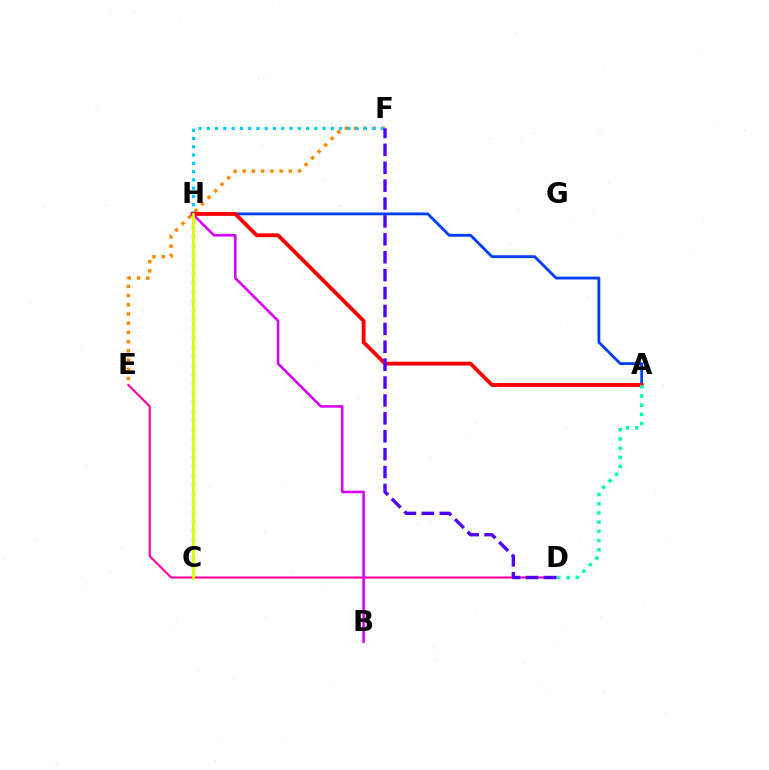{('E', 'F'): [{'color': '#ff8800', 'line_style': 'dotted', 'thickness': 2.5}], ('F', 'H'): [{'color': '#00c7ff', 'line_style': 'dotted', 'thickness': 2.25}], ('C', 'H'): [{'color': '#00ff27', 'line_style': 'dotted', 'thickness': 2.5}, {'color': '#66ff00', 'line_style': 'solid', 'thickness': 1.97}, {'color': '#eeff00', 'line_style': 'solid', 'thickness': 1.91}], ('D', 'E'): [{'color': '#ff00a0', 'line_style': 'solid', 'thickness': 1.52}], ('A', 'H'): [{'color': '#003fff', 'line_style': 'solid', 'thickness': 2.04}, {'color': '#ff0000', 'line_style': 'solid', 'thickness': 2.76}], ('D', 'F'): [{'color': '#4f00ff', 'line_style': 'dashed', 'thickness': 2.43}], ('B', 'H'): [{'color': '#d600ff', 'line_style': 'solid', 'thickness': 1.85}], ('A', 'D'): [{'color': '#00ffaf', 'line_style': 'dotted', 'thickness': 2.5}]}